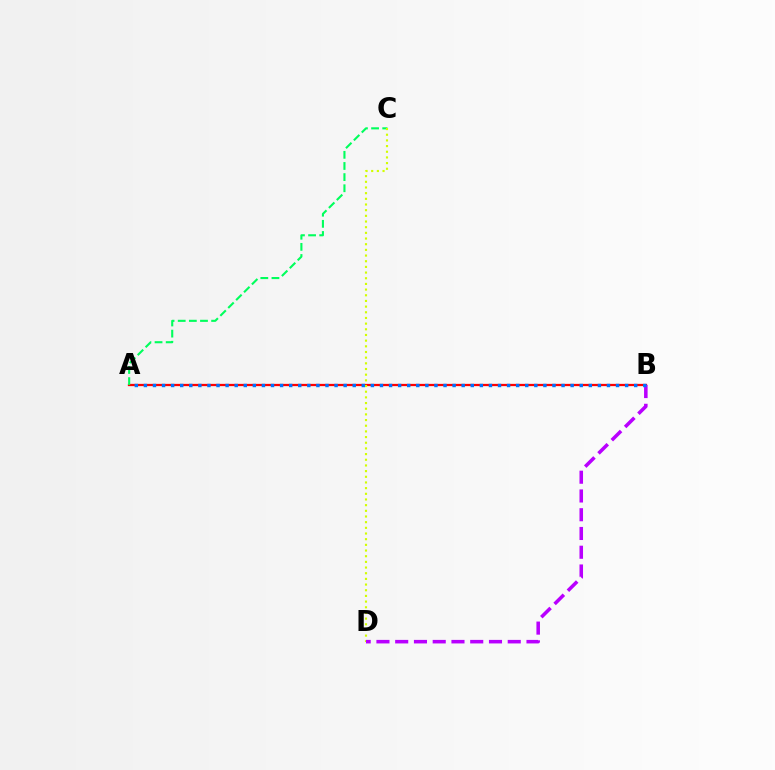{('A', 'B'): [{'color': '#ff0000', 'line_style': 'solid', 'thickness': 1.63}, {'color': '#0074ff', 'line_style': 'dotted', 'thickness': 2.47}], ('A', 'C'): [{'color': '#00ff5c', 'line_style': 'dashed', 'thickness': 1.51}], ('C', 'D'): [{'color': '#d1ff00', 'line_style': 'dotted', 'thickness': 1.54}], ('B', 'D'): [{'color': '#b900ff', 'line_style': 'dashed', 'thickness': 2.55}]}